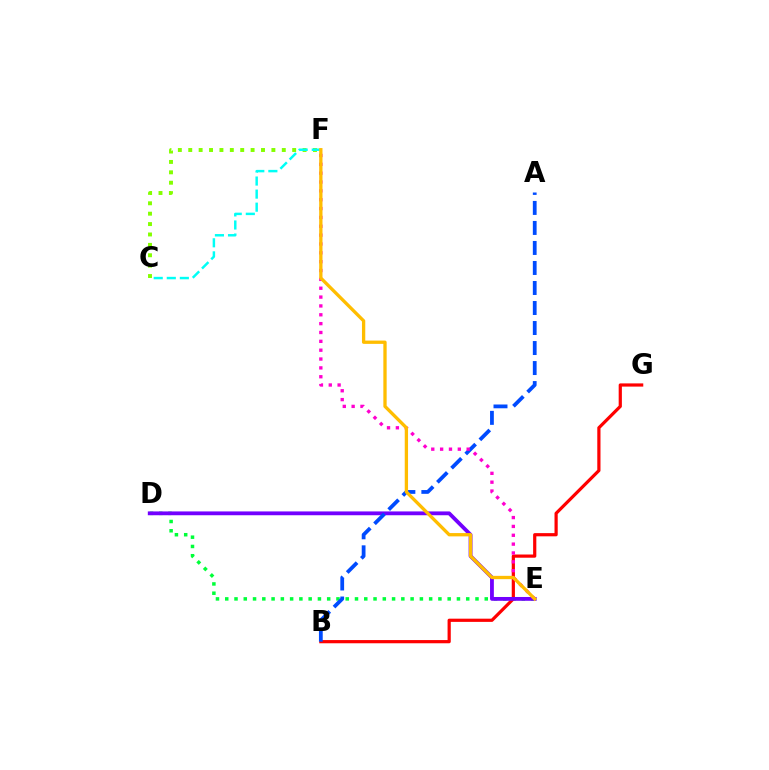{('D', 'E'): [{'color': '#00ff39', 'line_style': 'dotted', 'thickness': 2.52}, {'color': '#7200ff', 'line_style': 'solid', 'thickness': 2.74}], ('B', 'G'): [{'color': '#ff0000', 'line_style': 'solid', 'thickness': 2.31}], ('A', 'B'): [{'color': '#004bff', 'line_style': 'dashed', 'thickness': 2.72}], ('E', 'F'): [{'color': '#ff00cf', 'line_style': 'dotted', 'thickness': 2.4}, {'color': '#ffbd00', 'line_style': 'solid', 'thickness': 2.38}], ('C', 'F'): [{'color': '#84ff00', 'line_style': 'dotted', 'thickness': 2.82}, {'color': '#00fff6', 'line_style': 'dashed', 'thickness': 1.78}]}